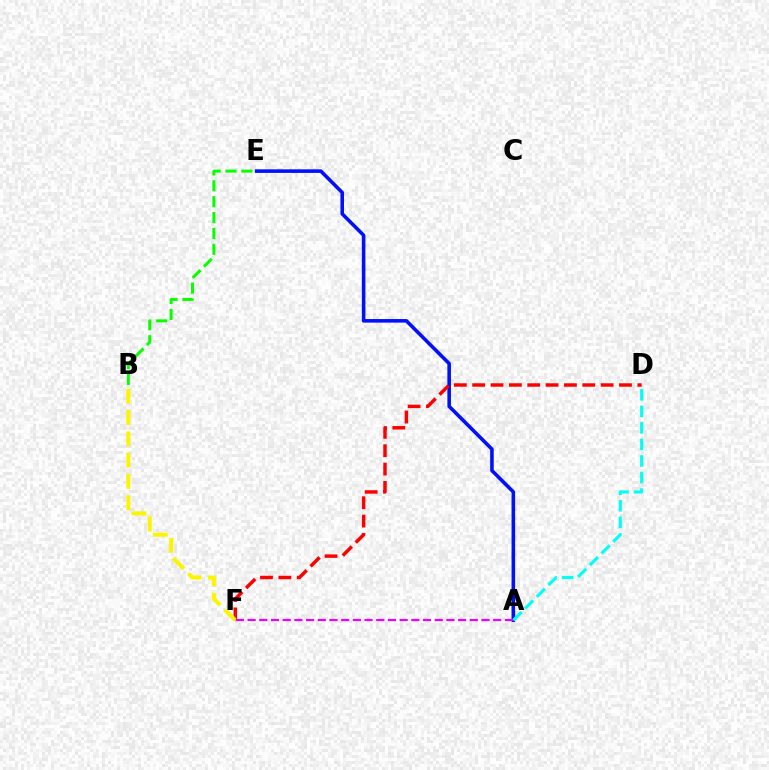{('A', 'E'): [{'color': '#0010ff', 'line_style': 'solid', 'thickness': 2.57}], ('D', 'F'): [{'color': '#ff0000', 'line_style': 'dashed', 'thickness': 2.49}], ('B', 'F'): [{'color': '#fcf500', 'line_style': 'dashed', 'thickness': 2.9}], ('A', 'D'): [{'color': '#00fff6', 'line_style': 'dashed', 'thickness': 2.25}], ('A', 'F'): [{'color': '#ee00ff', 'line_style': 'dashed', 'thickness': 1.59}], ('B', 'E'): [{'color': '#08ff00', 'line_style': 'dashed', 'thickness': 2.16}]}